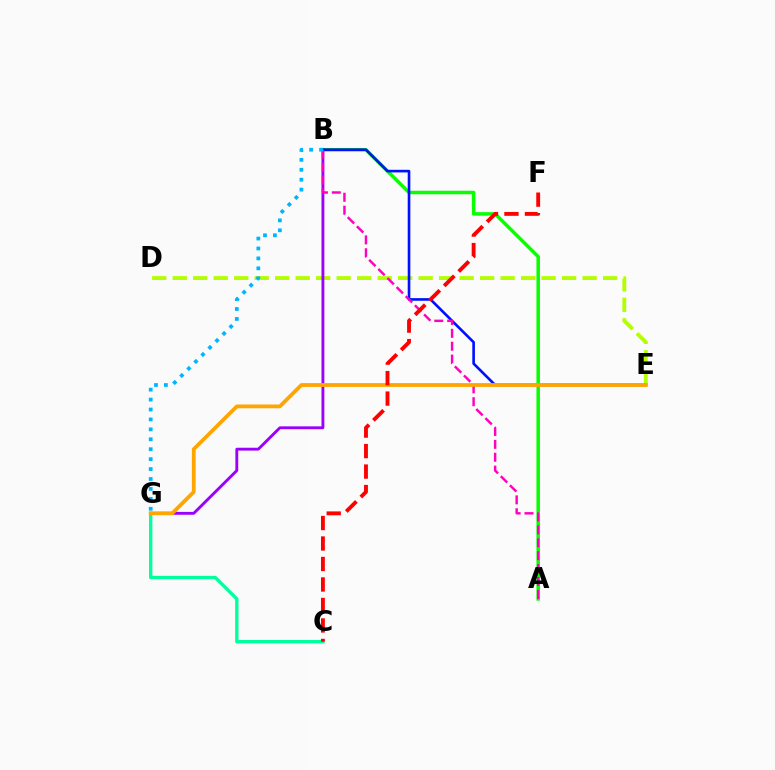{('A', 'B'): [{'color': '#08ff00', 'line_style': 'solid', 'thickness': 2.51}, {'color': '#ff00bd', 'line_style': 'dashed', 'thickness': 1.75}], ('D', 'E'): [{'color': '#b3ff00', 'line_style': 'dashed', 'thickness': 2.78}], ('B', 'G'): [{'color': '#9b00ff', 'line_style': 'solid', 'thickness': 2.06}, {'color': '#00b5ff', 'line_style': 'dotted', 'thickness': 2.7}], ('C', 'G'): [{'color': '#00ff9d', 'line_style': 'solid', 'thickness': 2.4}], ('B', 'E'): [{'color': '#0010ff', 'line_style': 'solid', 'thickness': 1.89}], ('E', 'G'): [{'color': '#ffa500', 'line_style': 'solid', 'thickness': 2.71}], ('C', 'F'): [{'color': '#ff0000', 'line_style': 'dashed', 'thickness': 2.78}]}